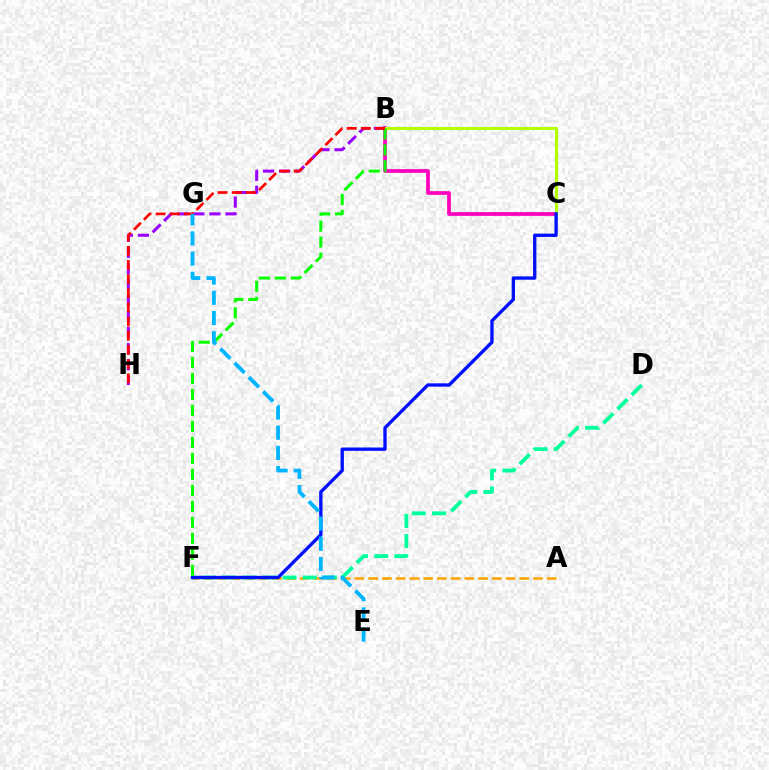{('B', 'H'): [{'color': '#9b00ff', 'line_style': 'dashed', 'thickness': 2.18}, {'color': '#ff0000', 'line_style': 'dashed', 'thickness': 1.92}], ('A', 'F'): [{'color': '#ffa500', 'line_style': 'dashed', 'thickness': 1.87}], ('B', 'C'): [{'color': '#ff00bd', 'line_style': 'solid', 'thickness': 2.68}, {'color': '#b3ff00', 'line_style': 'solid', 'thickness': 2.21}], ('D', 'F'): [{'color': '#00ff9d', 'line_style': 'dashed', 'thickness': 2.73}], ('C', 'F'): [{'color': '#0010ff', 'line_style': 'solid', 'thickness': 2.4}], ('B', 'F'): [{'color': '#08ff00', 'line_style': 'dashed', 'thickness': 2.17}], ('E', 'G'): [{'color': '#00b5ff', 'line_style': 'dashed', 'thickness': 2.74}]}